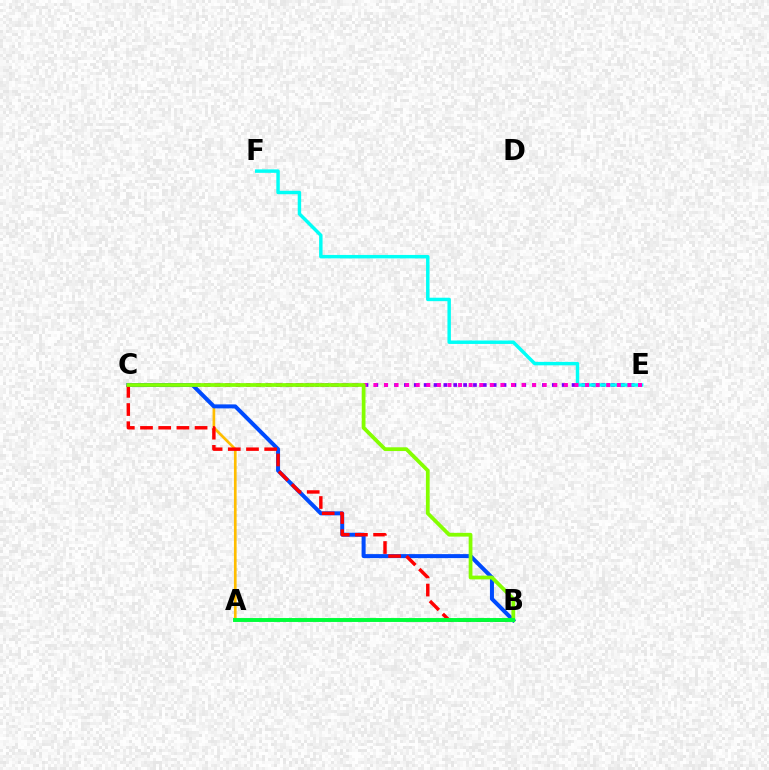{('C', 'E'): [{'color': '#7200ff', 'line_style': 'dotted', 'thickness': 2.68}, {'color': '#ff00cf', 'line_style': 'dotted', 'thickness': 2.88}], ('E', 'F'): [{'color': '#00fff6', 'line_style': 'solid', 'thickness': 2.48}], ('A', 'C'): [{'color': '#ffbd00', 'line_style': 'solid', 'thickness': 1.93}], ('B', 'C'): [{'color': '#004bff', 'line_style': 'solid', 'thickness': 2.88}, {'color': '#ff0000', 'line_style': 'dashed', 'thickness': 2.47}, {'color': '#84ff00', 'line_style': 'solid', 'thickness': 2.7}], ('A', 'B'): [{'color': '#00ff39', 'line_style': 'solid', 'thickness': 2.82}]}